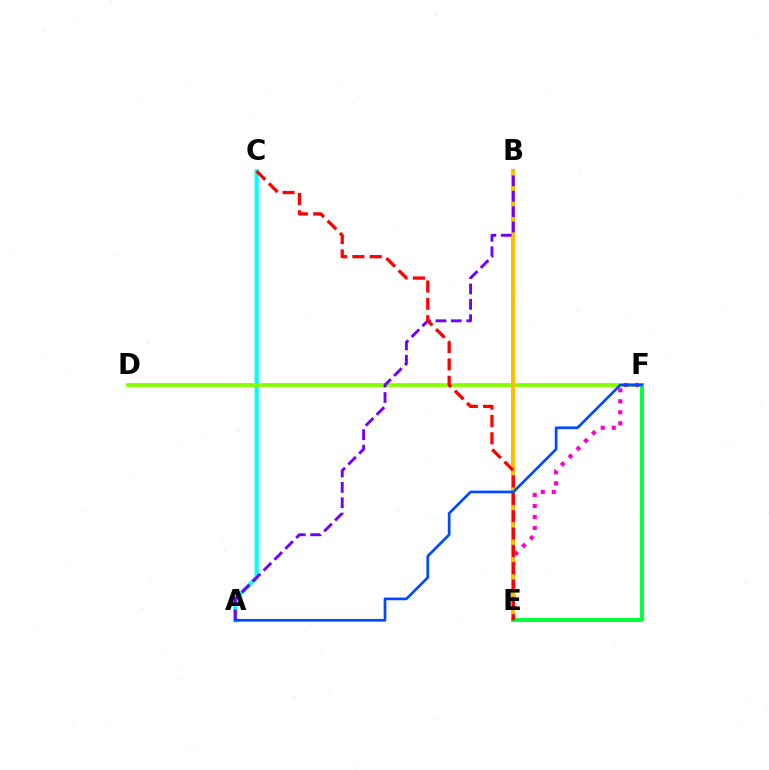{('A', 'C'): [{'color': '#00fff6', 'line_style': 'solid', 'thickness': 2.96}], ('D', 'F'): [{'color': '#84ff00', 'line_style': 'solid', 'thickness': 2.73}], ('E', 'F'): [{'color': '#ff00cf', 'line_style': 'dotted', 'thickness': 2.99}, {'color': '#00ff39', 'line_style': 'solid', 'thickness': 2.81}], ('B', 'E'): [{'color': '#ffbd00', 'line_style': 'solid', 'thickness': 2.97}], ('A', 'B'): [{'color': '#7200ff', 'line_style': 'dashed', 'thickness': 2.09}], ('C', 'E'): [{'color': '#ff0000', 'line_style': 'dashed', 'thickness': 2.36}], ('A', 'F'): [{'color': '#004bff', 'line_style': 'solid', 'thickness': 1.95}]}